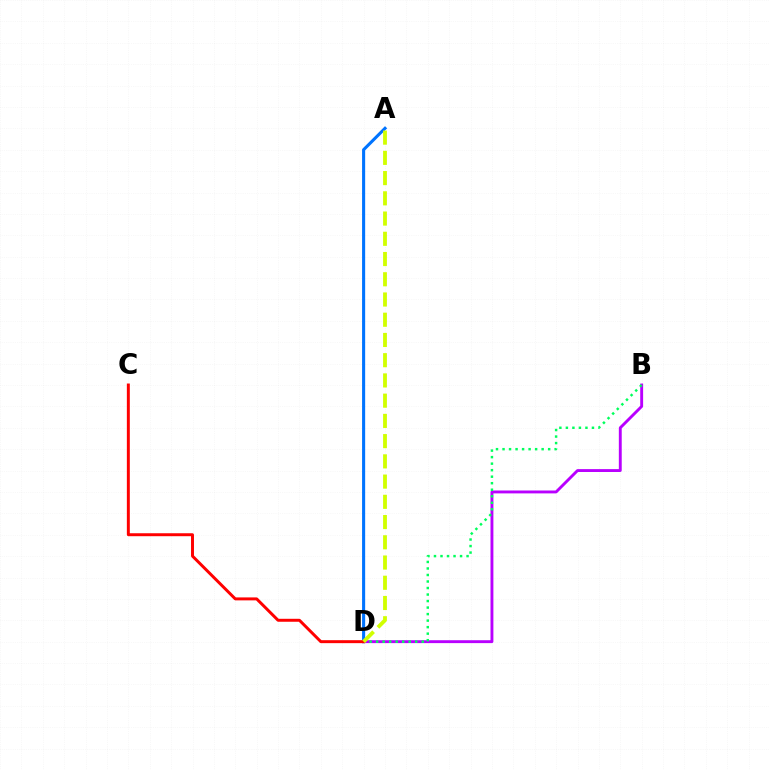{('A', 'D'): [{'color': '#0074ff', 'line_style': 'solid', 'thickness': 2.22}, {'color': '#d1ff00', 'line_style': 'dashed', 'thickness': 2.75}], ('B', 'D'): [{'color': '#b900ff', 'line_style': 'solid', 'thickness': 2.08}, {'color': '#00ff5c', 'line_style': 'dotted', 'thickness': 1.77}], ('C', 'D'): [{'color': '#ff0000', 'line_style': 'solid', 'thickness': 2.13}]}